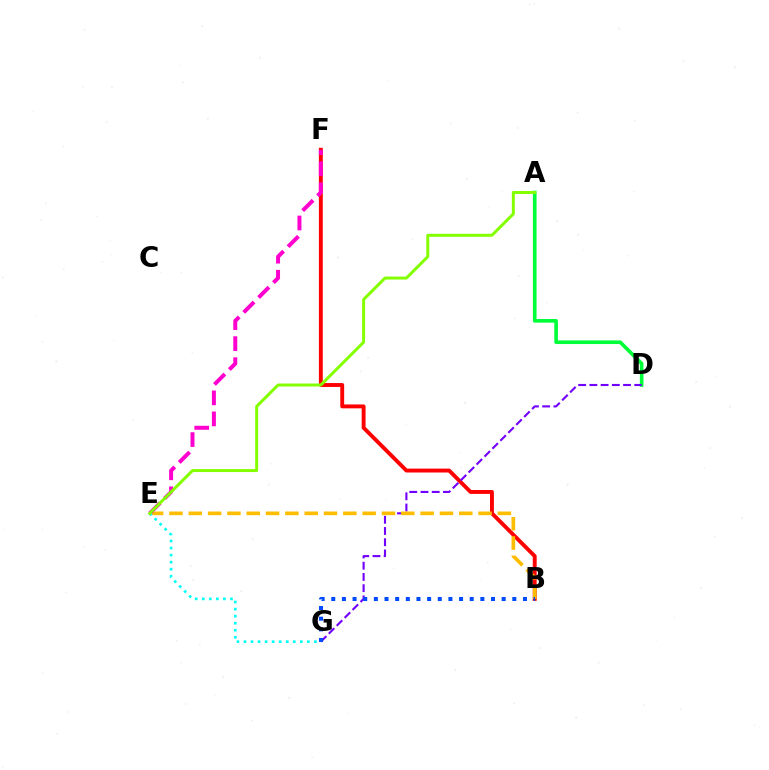{('A', 'D'): [{'color': '#00ff39', 'line_style': 'solid', 'thickness': 2.62}], ('B', 'F'): [{'color': '#ff0000', 'line_style': 'solid', 'thickness': 2.8}], ('D', 'G'): [{'color': '#7200ff', 'line_style': 'dashed', 'thickness': 1.52}], ('B', 'E'): [{'color': '#ffbd00', 'line_style': 'dashed', 'thickness': 2.62}], ('E', 'F'): [{'color': '#ff00cf', 'line_style': 'dashed', 'thickness': 2.86}], ('E', 'G'): [{'color': '#00fff6', 'line_style': 'dotted', 'thickness': 1.91}], ('A', 'E'): [{'color': '#84ff00', 'line_style': 'solid', 'thickness': 2.14}], ('B', 'G'): [{'color': '#004bff', 'line_style': 'dotted', 'thickness': 2.89}]}